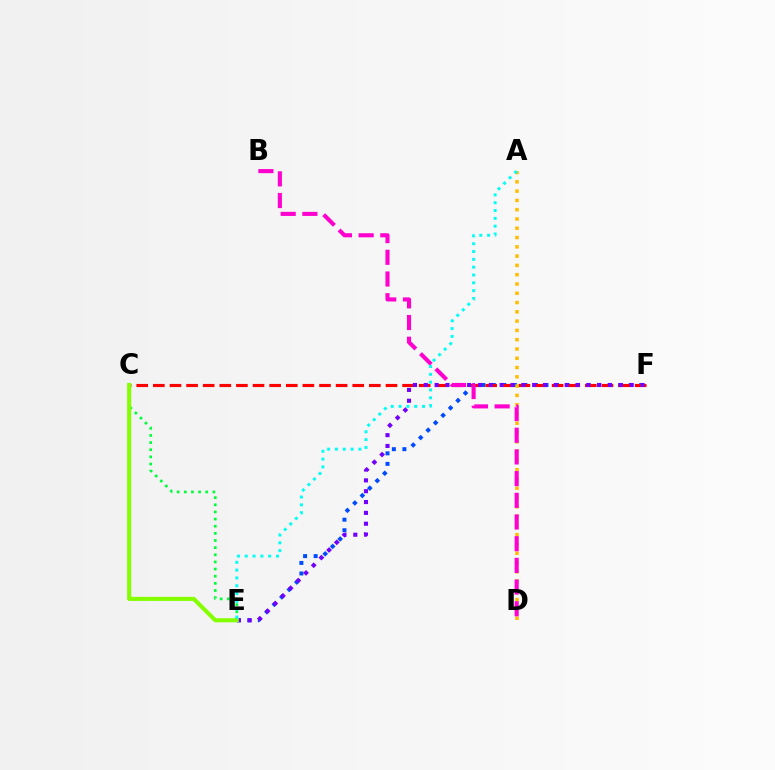{('E', 'F'): [{'color': '#004bff', 'line_style': 'dotted', 'thickness': 2.86}, {'color': '#7200ff', 'line_style': 'dotted', 'thickness': 2.94}], ('C', 'F'): [{'color': '#ff0000', 'line_style': 'dashed', 'thickness': 2.26}], ('C', 'E'): [{'color': '#00ff39', 'line_style': 'dotted', 'thickness': 1.94}, {'color': '#84ff00', 'line_style': 'solid', 'thickness': 2.94}], ('A', 'D'): [{'color': '#ffbd00', 'line_style': 'dotted', 'thickness': 2.52}], ('B', 'D'): [{'color': '#ff00cf', 'line_style': 'dashed', 'thickness': 2.95}], ('A', 'E'): [{'color': '#00fff6', 'line_style': 'dotted', 'thickness': 2.12}]}